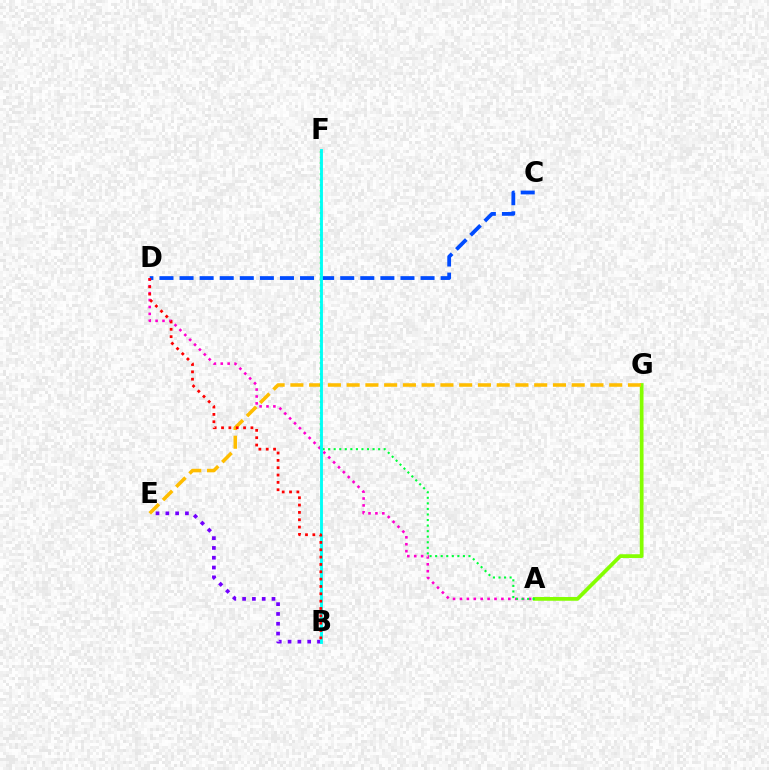{('A', 'G'): [{'color': '#84ff00', 'line_style': 'solid', 'thickness': 2.69}], ('C', 'D'): [{'color': '#004bff', 'line_style': 'dashed', 'thickness': 2.73}], ('B', 'E'): [{'color': '#7200ff', 'line_style': 'dotted', 'thickness': 2.66}], ('E', 'G'): [{'color': '#ffbd00', 'line_style': 'dashed', 'thickness': 2.55}], ('A', 'D'): [{'color': '#ff00cf', 'line_style': 'dotted', 'thickness': 1.88}], ('A', 'F'): [{'color': '#00ff39', 'line_style': 'dotted', 'thickness': 1.51}], ('B', 'F'): [{'color': '#00fff6', 'line_style': 'solid', 'thickness': 2.07}], ('B', 'D'): [{'color': '#ff0000', 'line_style': 'dotted', 'thickness': 1.99}]}